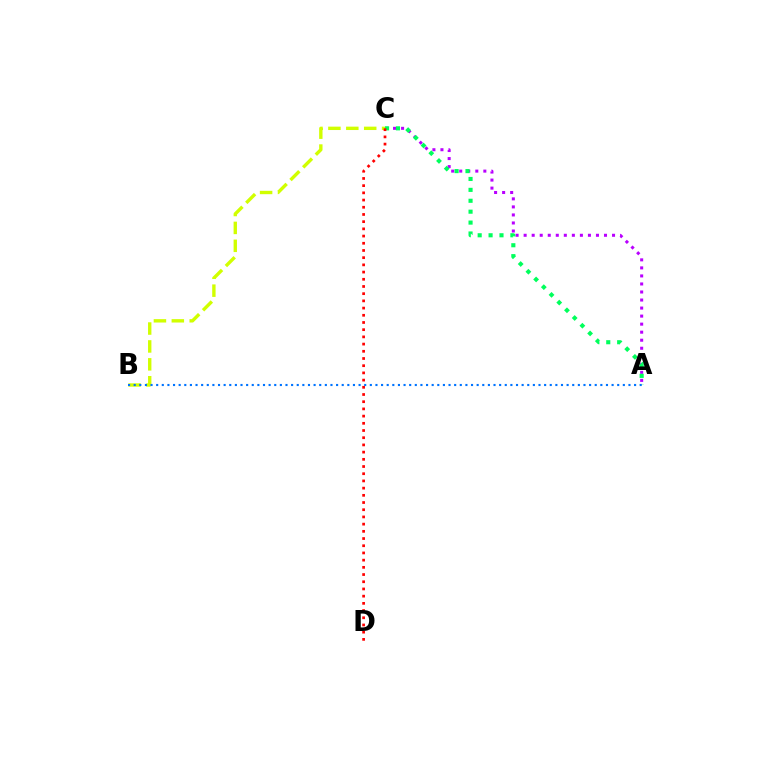{('A', 'C'): [{'color': '#b900ff', 'line_style': 'dotted', 'thickness': 2.18}, {'color': '#00ff5c', 'line_style': 'dotted', 'thickness': 2.96}], ('B', 'C'): [{'color': '#d1ff00', 'line_style': 'dashed', 'thickness': 2.43}], ('A', 'B'): [{'color': '#0074ff', 'line_style': 'dotted', 'thickness': 1.53}], ('C', 'D'): [{'color': '#ff0000', 'line_style': 'dotted', 'thickness': 1.96}]}